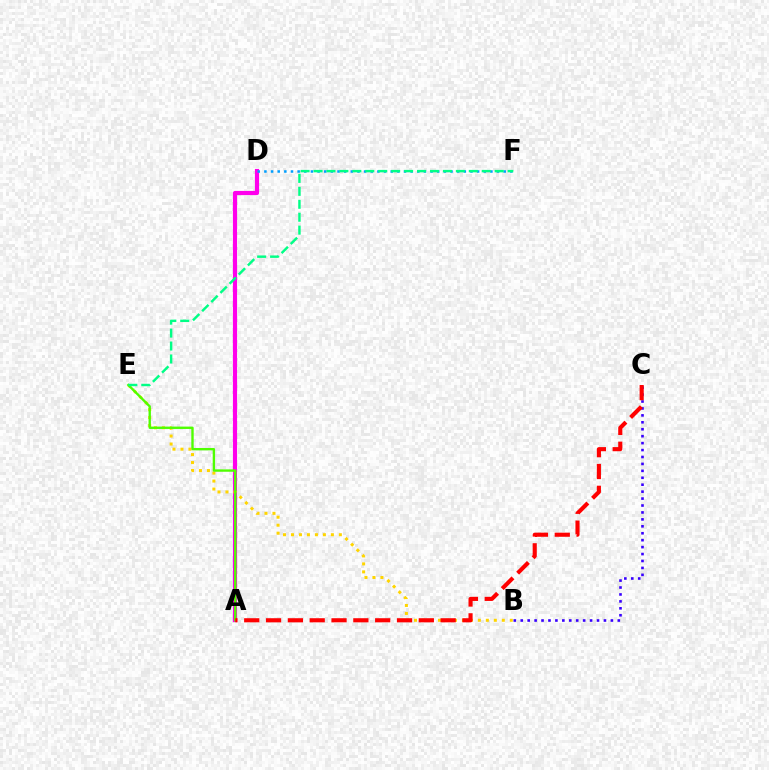{('A', 'D'): [{'color': '#ff00ed', 'line_style': 'solid', 'thickness': 3.0}], ('D', 'F'): [{'color': '#009eff', 'line_style': 'dotted', 'thickness': 1.81}], ('B', 'E'): [{'color': '#ffd500', 'line_style': 'dotted', 'thickness': 2.17}], ('A', 'E'): [{'color': '#4fff00', 'line_style': 'solid', 'thickness': 1.71}], ('B', 'C'): [{'color': '#3700ff', 'line_style': 'dotted', 'thickness': 1.88}], ('A', 'C'): [{'color': '#ff0000', 'line_style': 'dashed', 'thickness': 2.97}], ('E', 'F'): [{'color': '#00ff86', 'line_style': 'dashed', 'thickness': 1.76}]}